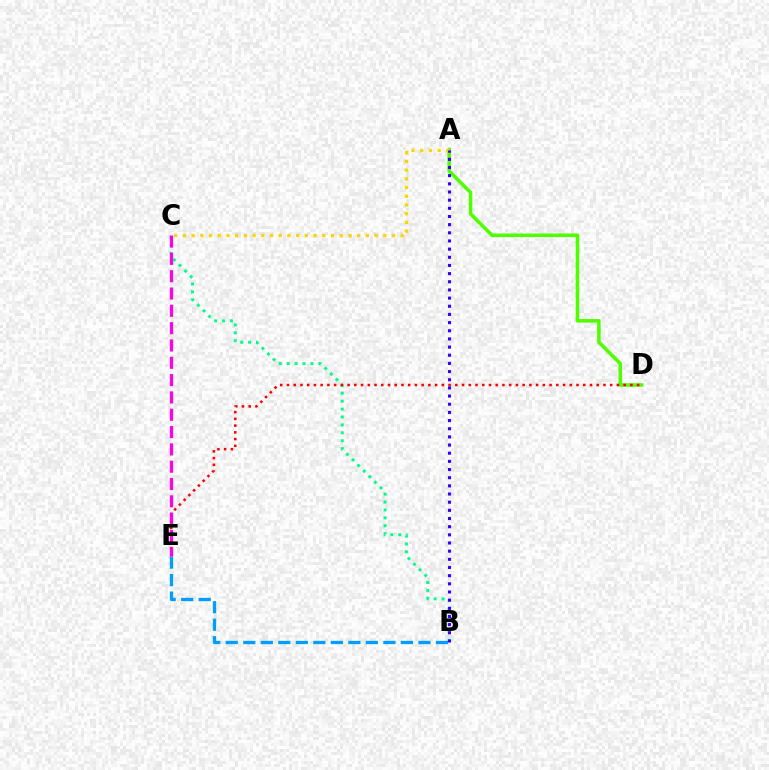{('B', 'C'): [{'color': '#00ff86', 'line_style': 'dotted', 'thickness': 2.15}], ('A', 'D'): [{'color': '#4fff00', 'line_style': 'solid', 'thickness': 2.54}], ('D', 'E'): [{'color': '#ff0000', 'line_style': 'dotted', 'thickness': 1.83}], ('A', 'C'): [{'color': '#ffd500', 'line_style': 'dotted', 'thickness': 2.37}], ('B', 'E'): [{'color': '#009eff', 'line_style': 'dashed', 'thickness': 2.38}], ('A', 'B'): [{'color': '#3700ff', 'line_style': 'dotted', 'thickness': 2.22}], ('C', 'E'): [{'color': '#ff00ed', 'line_style': 'dashed', 'thickness': 2.35}]}